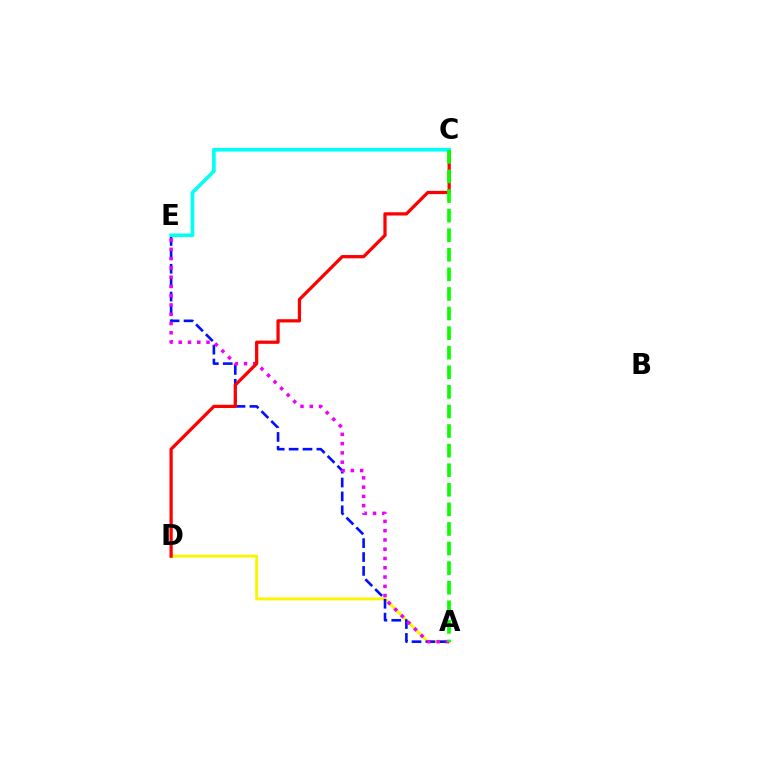{('A', 'D'): [{'color': '#fcf500', 'line_style': 'solid', 'thickness': 2.09}], ('A', 'E'): [{'color': '#0010ff', 'line_style': 'dashed', 'thickness': 1.89}, {'color': '#ee00ff', 'line_style': 'dotted', 'thickness': 2.52}], ('C', 'D'): [{'color': '#ff0000', 'line_style': 'solid', 'thickness': 2.34}], ('C', 'E'): [{'color': '#00fff6', 'line_style': 'solid', 'thickness': 2.62}], ('A', 'C'): [{'color': '#08ff00', 'line_style': 'dashed', 'thickness': 2.66}]}